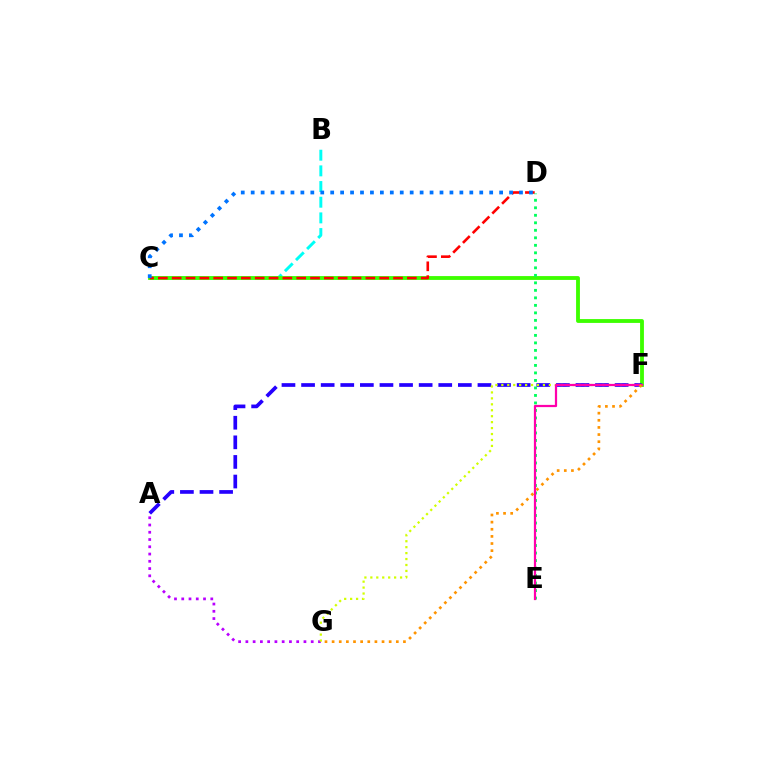{('B', 'C'): [{'color': '#00fff6', 'line_style': 'dashed', 'thickness': 2.13}], ('A', 'G'): [{'color': '#b900ff', 'line_style': 'dotted', 'thickness': 1.97}], ('C', 'F'): [{'color': '#3dff00', 'line_style': 'solid', 'thickness': 2.76}], ('C', 'D'): [{'color': '#ff0000', 'line_style': 'dashed', 'thickness': 1.88}, {'color': '#0074ff', 'line_style': 'dotted', 'thickness': 2.7}], ('A', 'F'): [{'color': '#2500ff', 'line_style': 'dashed', 'thickness': 2.66}], ('F', 'G'): [{'color': '#d1ff00', 'line_style': 'dotted', 'thickness': 1.61}, {'color': '#ff9400', 'line_style': 'dotted', 'thickness': 1.94}], ('D', 'E'): [{'color': '#00ff5c', 'line_style': 'dotted', 'thickness': 2.04}], ('E', 'F'): [{'color': '#ff00ac', 'line_style': 'solid', 'thickness': 1.61}]}